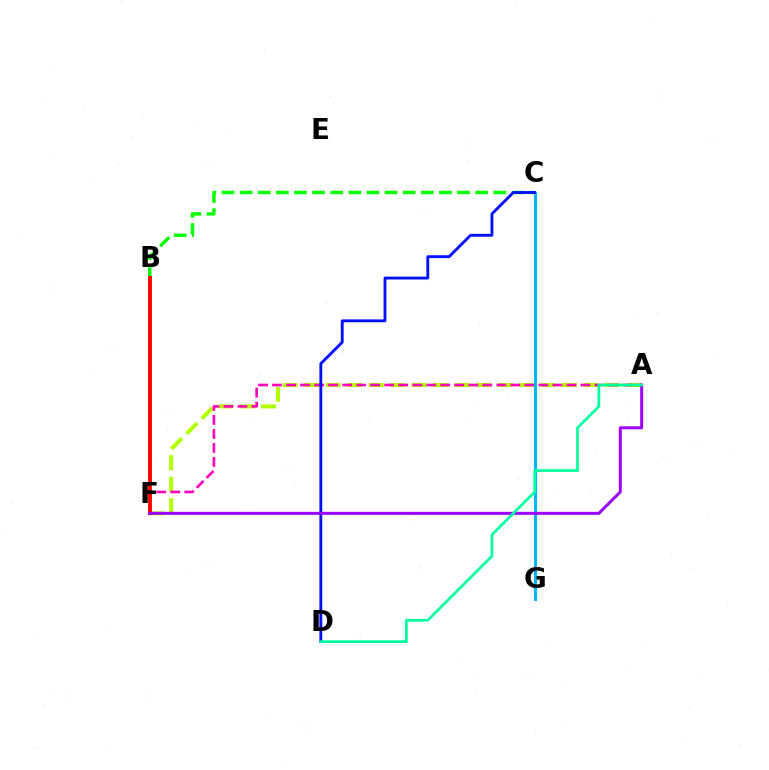{('A', 'F'): [{'color': '#b3ff00', 'line_style': 'dashed', 'thickness': 2.92}, {'color': '#ff00bd', 'line_style': 'dashed', 'thickness': 1.9}, {'color': '#9b00ff', 'line_style': 'solid', 'thickness': 2.16}], ('B', 'C'): [{'color': '#08ff00', 'line_style': 'dashed', 'thickness': 2.46}], ('B', 'F'): [{'color': '#ffa500', 'line_style': 'solid', 'thickness': 2.62}, {'color': '#ff0000', 'line_style': 'solid', 'thickness': 2.7}], ('C', 'G'): [{'color': '#00b5ff', 'line_style': 'solid', 'thickness': 2.19}], ('C', 'D'): [{'color': '#0010ff', 'line_style': 'solid', 'thickness': 2.06}], ('A', 'D'): [{'color': '#00ff9d', 'line_style': 'solid', 'thickness': 1.94}]}